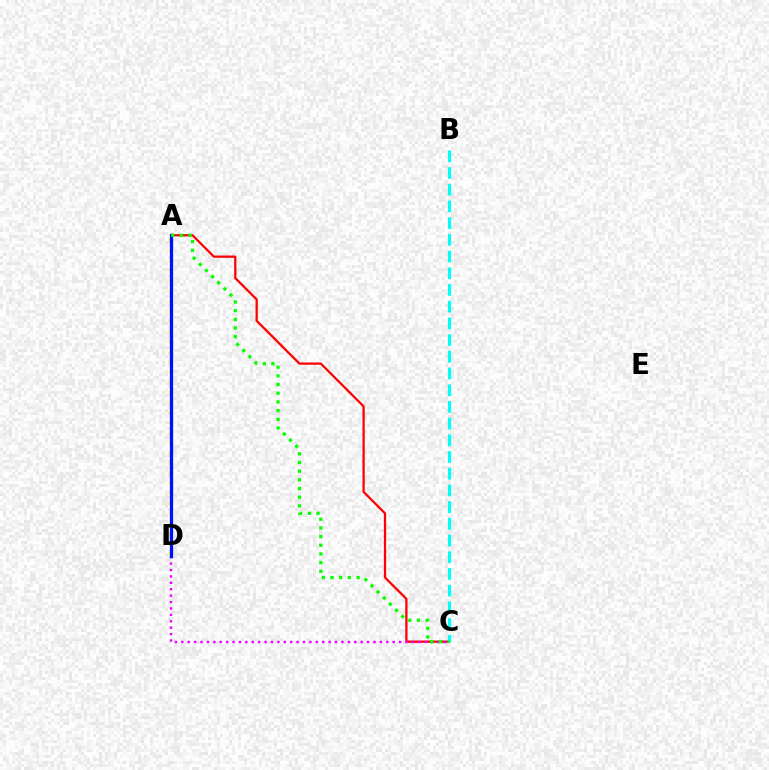{('A', 'D'): [{'color': '#fcf500', 'line_style': 'dotted', 'thickness': 2.75}, {'color': '#0010ff', 'line_style': 'solid', 'thickness': 2.35}], ('A', 'C'): [{'color': '#ff0000', 'line_style': 'solid', 'thickness': 1.62}, {'color': '#08ff00', 'line_style': 'dotted', 'thickness': 2.36}], ('B', 'C'): [{'color': '#00fff6', 'line_style': 'dashed', 'thickness': 2.27}], ('C', 'D'): [{'color': '#ee00ff', 'line_style': 'dotted', 'thickness': 1.74}]}